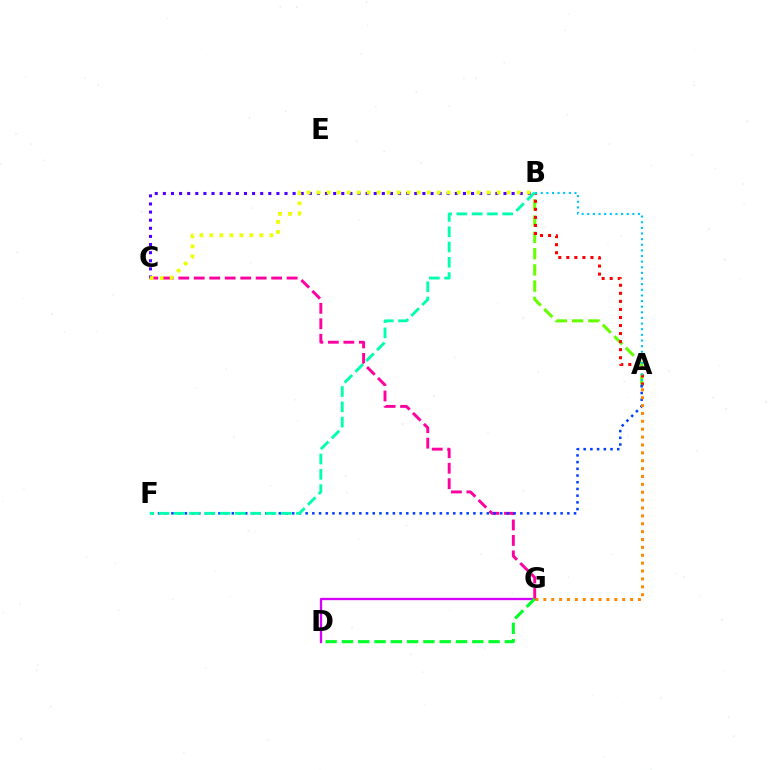{('D', 'G'): [{'color': '#d600ff', 'line_style': 'solid', 'thickness': 1.67}, {'color': '#00ff27', 'line_style': 'dashed', 'thickness': 2.21}], ('A', 'B'): [{'color': '#66ff00', 'line_style': 'dashed', 'thickness': 2.21}, {'color': '#ff0000', 'line_style': 'dotted', 'thickness': 2.19}, {'color': '#00c7ff', 'line_style': 'dotted', 'thickness': 1.53}], ('C', 'G'): [{'color': '#ff00a0', 'line_style': 'dashed', 'thickness': 2.1}], ('B', 'C'): [{'color': '#4f00ff', 'line_style': 'dotted', 'thickness': 2.2}, {'color': '#eeff00', 'line_style': 'dotted', 'thickness': 2.72}], ('A', 'F'): [{'color': '#003fff', 'line_style': 'dotted', 'thickness': 1.82}], ('B', 'F'): [{'color': '#00ffaf', 'line_style': 'dashed', 'thickness': 2.08}], ('A', 'G'): [{'color': '#ff8800', 'line_style': 'dotted', 'thickness': 2.14}]}